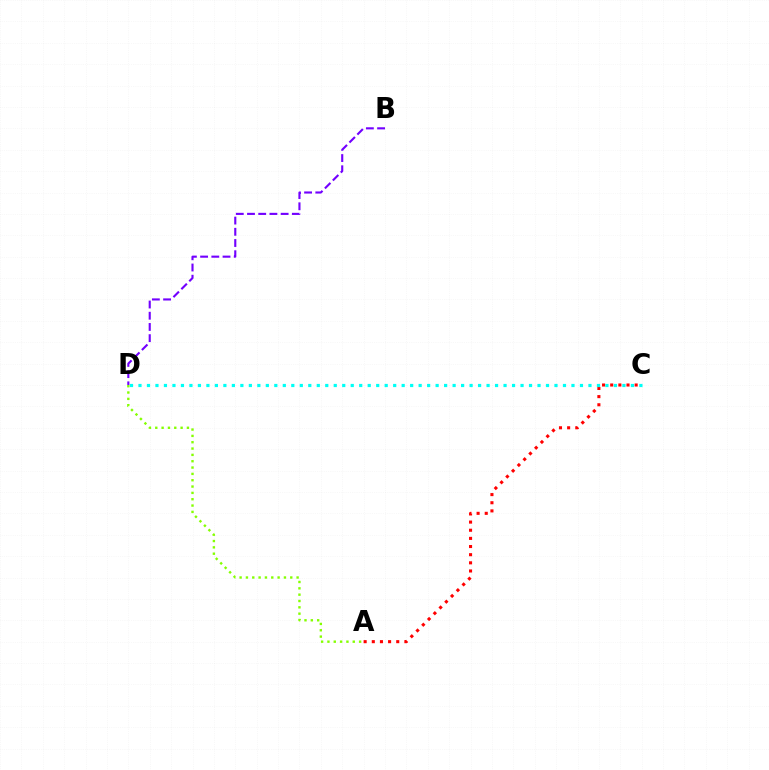{('A', 'D'): [{'color': '#84ff00', 'line_style': 'dotted', 'thickness': 1.72}], ('A', 'C'): [{'color': '#ff0000', 'line_style': 'dotted', 'thickness': 2.21}], ('C', 'D'): [{'color': '#00fff6', 'line_style': 'dotted', 'thickness': 2.31}], ('B', 'D'): [{'color': '#7200ff', 'line_style': 'dashed', 'thickness': 1.52}]}